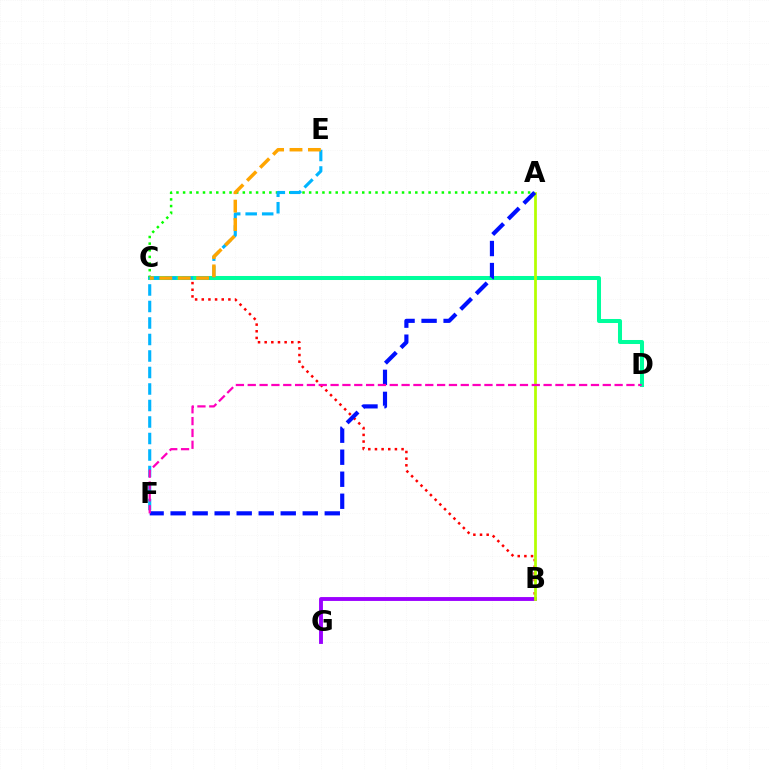{('B', 'G'): [{'color': '#9b00ff', 'line_style': 'solid', 'thickness': 2.79}], ('B', 'C'): [{'color': '#ff0000', 'line_style': 'dotted', 'thickness': 1.81}], ('C', 'D'): [{'color': '#00ff9d', 'line_style': 'solid', 'thickness': 2.9}], ('A', 'C'): [{'color': '#08ff00', 'line_style': 'dotted', 'thickness': 1.8}], ('A', 'B'): [{'color': '#b3ff00', 'line_style': 'solid', 'thickness': 1.98}], ('A', 'F'): [{'color': '#0010ff', 'line_style': 'dashed', 'thickness': 2.99}], ('E', 'F'): [{'color': '#00b5ff', 'line_style': 'dashed', 'thickness': 2.24}], ('C', 'E'): [{'color': '#ffa500', 'line_style': 'dashed', 'thickness': 2.5}], ('D', 'F'): [{'color': '#ff00bd', 'line_style': 'dashed', 'thickness': 1.61}]}